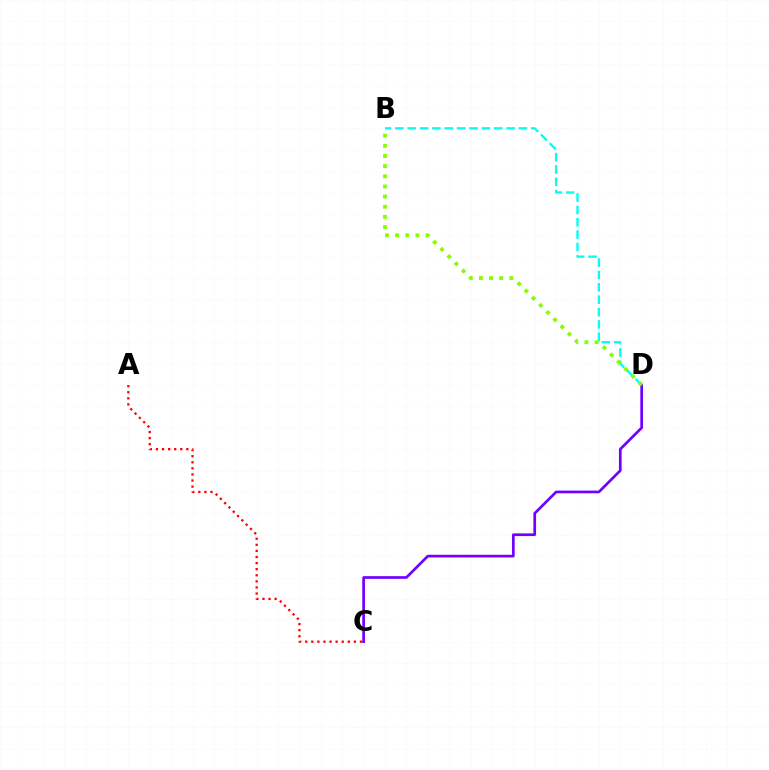{('C', 'D'): [{'color': '#7200ff', 'line_style': 'solid', 'thickness': 1.94}], ('B', 'D'): [{'color': '#00fff6', 'line_style': 'dashed', 'thickness': 1.68}, {'color': '#84ff00', 'line_style': 'dotted', 'thickness': 2.76}], ('A', 'C'): [{'color': '#ff0000', 'line_style': 'dotted', 'thickness': 1.65}]}